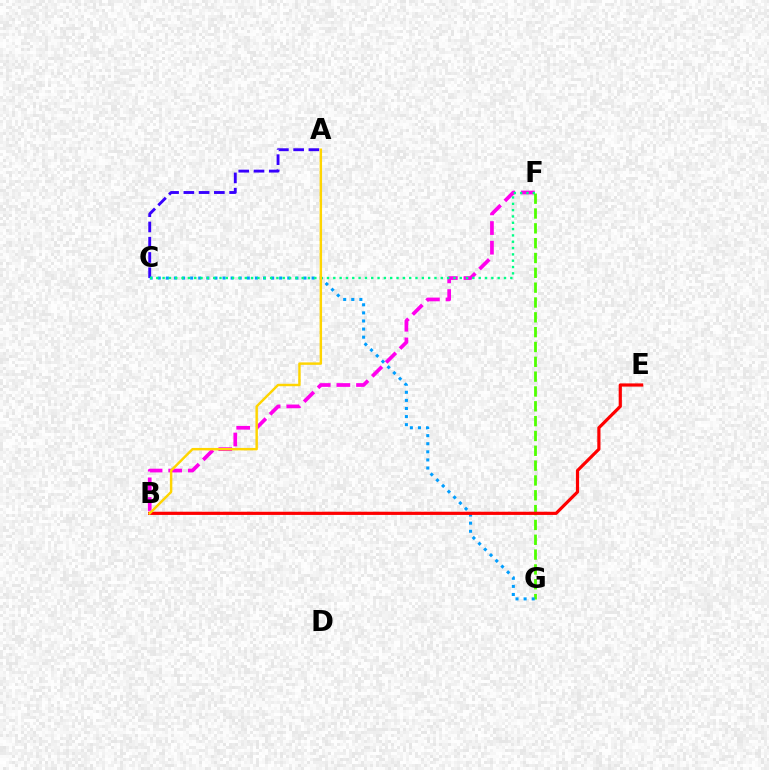{('A', 'C'): [{'color': '#3700ff', 'line_style': 'dashed', 'thickness': 2.07}], ('B', 'F'): [{'color': '#ff00ed', 'line_style': 'dashed', 'thickness': 2.67}], ('F', 'G'): [{'color': '#4fff00', 'line_style': 'dashed', 'thickness': 2.01}], ('C', 'G'): [{'color': '#009eff', 'line_style': 'dotted', 'thickness': 2.2}], ('B', 'E'): [{'color': '#ff0000', 'line_style': 'solid', 'thickness': 2.29}], ('C', 'F'): [{'color': '#00ff86', 'line_style': 'dotted', 'thickness': 1.72}], ('A', 'B'): [{'color': '#ffd500', 'line_style': 'solid', 'thickness': 1.76}]}